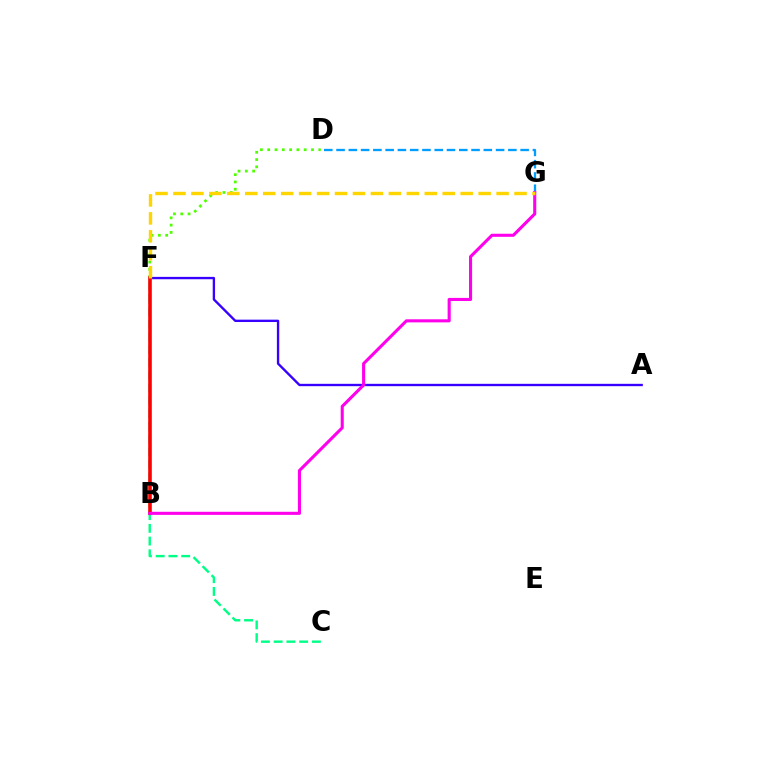{('C', 'F'): [{'color': '#00ff86', 'line_style': 'dashed', 'thickness': 1.73}], ('D', 'F'): [{'color': '#4fff00', 'line_style': 'dotted', 'thickness': 1.98}], ('A', 'F'): [{'color': '#3700ff', 'line_style': 'solid', 'thickness': 1.7}], ('D', 'G'): [{'color': '#009eff', 'line_style': 'dashed', 'thickness': 1.67}], ('B', 'F'): [{'color': '#ff0000', 'line_style': 'solid', 'thickness': 2.59}], ('B', 'G'): [{'color': '#ff00ed', 'line_style': 'solid', 'thickness': 2.22}], ('F', 'G'): [{'color': '#ffd500', 'line_style': 'dashed', 'thickness': 2.44}]}